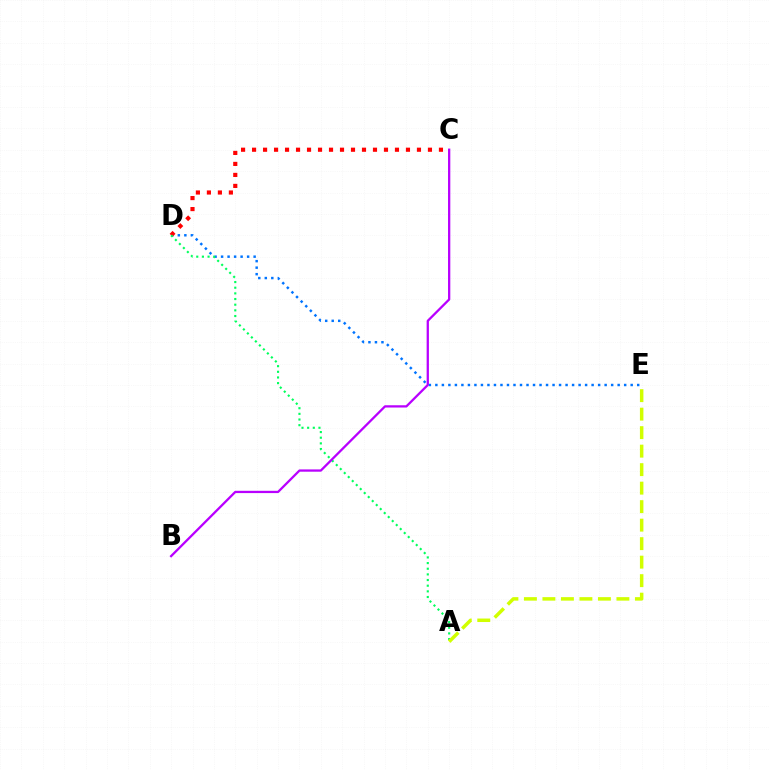{('D', 'E'): [{'color': '#0074ff', 'line_style': 'dotted', 'thickness': 1.77}], ('C', 'D'): [{'color': '#ff0000', 'line_style': 'dotted', 'thickness': 2.99}], ('A', 'D'): [{'color': '#00ff5c', 'line_style': 'dotted', 'thickness': 1.54}], ('B', 'C'): [{'color': '#b900ff', 'line_style': 'solid', 'thickness': 1.64}], ('A', 'E'): [{'color': '#d1ff00', 'line_style': 'dashed', 'thickness': 2.51}]}